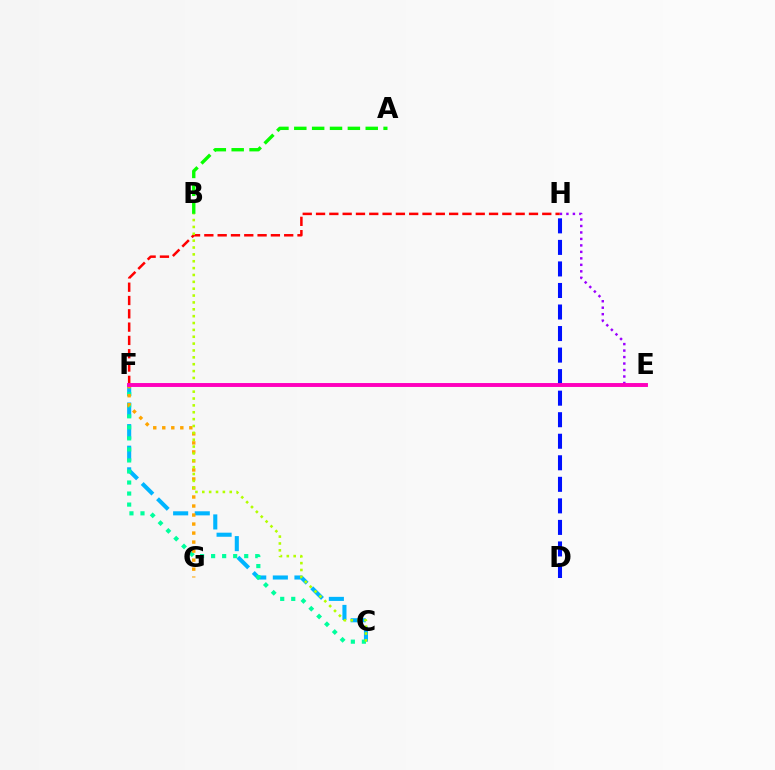{('A', 'B'): [{'color': '#08ff00', 'line_style': 'dashed', 'thickness': 2.43}], ('E', 'H'): [{'color': '#9b00ff', 'line_style': 'dotted', 'thickness': 1.76}], ('C', 'F'): [{'color': '#00b5ff', 'line_style': 'dashed', 'thickness': 2.94}, {'color': '#00ff9d', 'line_style': 'dotted', 'thickness': 3.0}], ('F', 'H'): [{'color': '#ff0000', 'line_style': 'dashed', 'thickness': 1.81}], ('D', 'H'): [{'color': '#0010ff', 'line_style': 'dashed', 'thickness': 2.93}], ('F', 'G'): [{'color': '#ffa500', 'line_style': 'dotted', 'thickness': 2.45}], ('B', 'C'): [{'color': '#b3ff00', 'line_style': 'dotted', 'thickness': 1.86}], ('E', 'F'): [{'color': '#ff00bd', 'line_style': 'solid', 'thickness': 2.82}]}